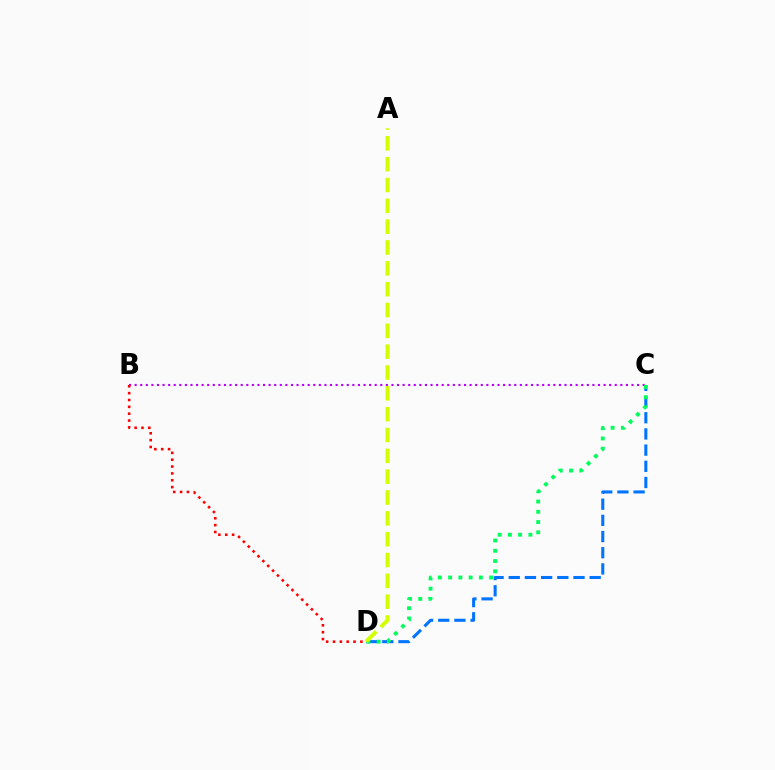{('C', 'D'): [{'color': '#0074ff', 'line_style': 'dashed', 'thickness': 2.2}, {'color': '#00ff5c', 'line_style': 'dotted', 'thickness': 2.79}], ('B', 'C'): [{'color': '#b900ff', 'line_style': 'dotted', 'thickness': 1.52}], ('A', 'D'): [{'color': '#d1ff00', 'line_style': 'dashed', 'thickness': 2.83}], ('B', 'D'): [{'color': '#ff0000', 'line_style': 'dotted', 'thickness': 1.86}]}